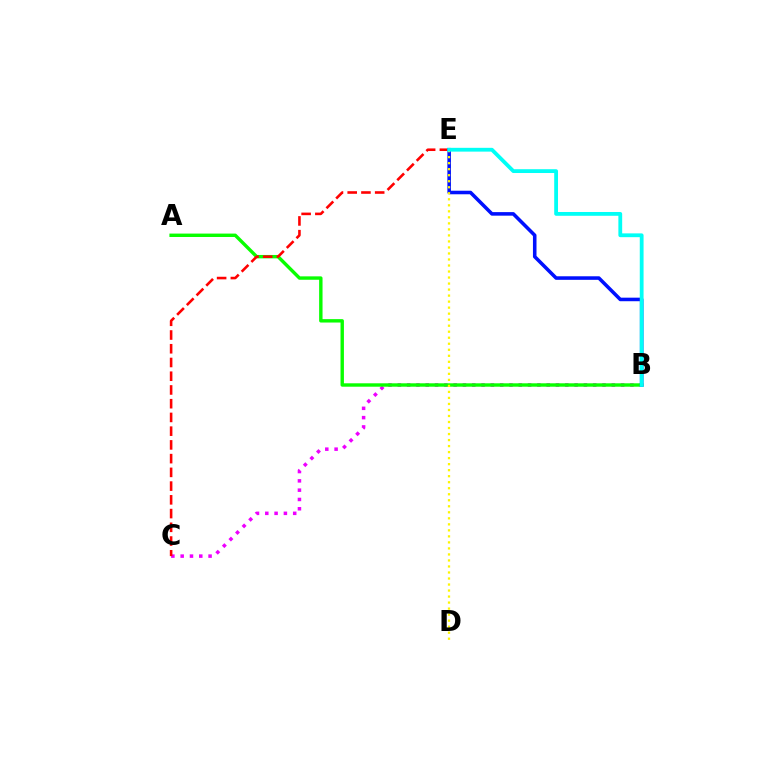{('B', 'C'): [{'color': '#ee00ff', 'line_style': 'dotted', 'thickness': 2.53}], ('A', 'B'): [{'color': '#08ff00', 'line_style': 'solid', 'thickness': 2.45}], ('C', 'E'): [{'color': '#ff0000', 'line_style': 'dashed', 'thickness': 1.87}], ('B', 'E'): [{'color': '#0010ff', 'line_style': 'solid', 'thickness': 2.56}, {'color': '#00fff6', 'line_style': 'solid', 'thickness': 2.74}], ('D', 'E'): [{'color': '#fcf500', 'line_style': 'dotted', 'thickness': 1.64}]}